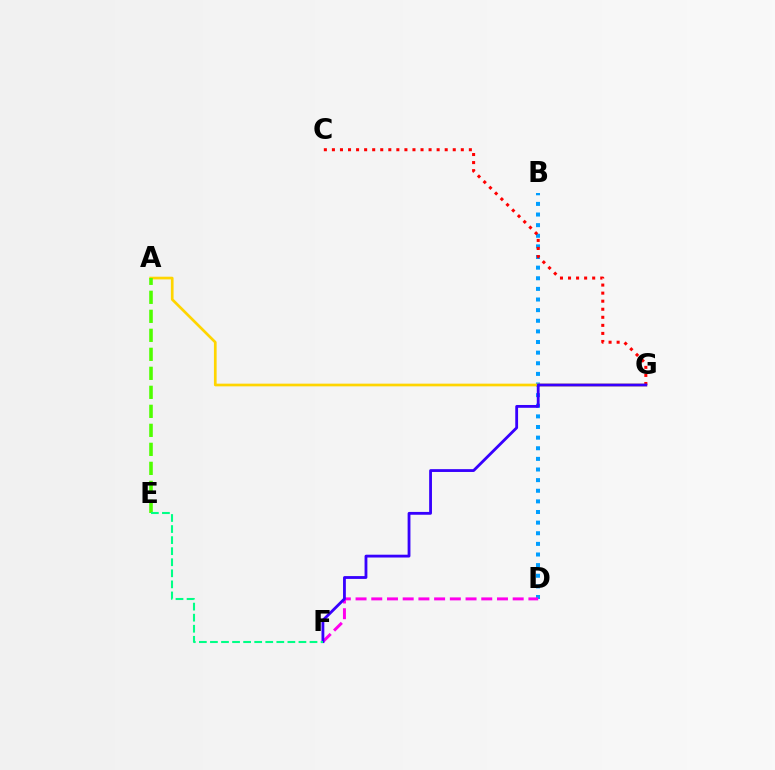{('B', 'D'): [{'color': '#009eff', 'line_style': 'dotted', 'thickness': 2.89}], ('A', 'G'): [{'color': '#ffd500', 'line_style': 'solid', 'thickness': 1.94}], ('D', 'F'): [{'color': '#ff00ed', 'line_style': 'dashed', 'thickness': 2.13}], ('C', 'G'): [{'color': '#ff0000', 'line_style': 'dotted', 'thickness': 2.19}], ('A', 'E'): [{'color': '#4fff00', 'line_style': 'dashed', 'thickness': 2.58}], ('F', 'G'): [{'color': '#3700ff', 'line_style': 'solid', 'thickness': 2.03}], ('E', 'F'): [{'color': '#00ff86', 'line_style': 'dashed', 'thickness': 1.5}]}